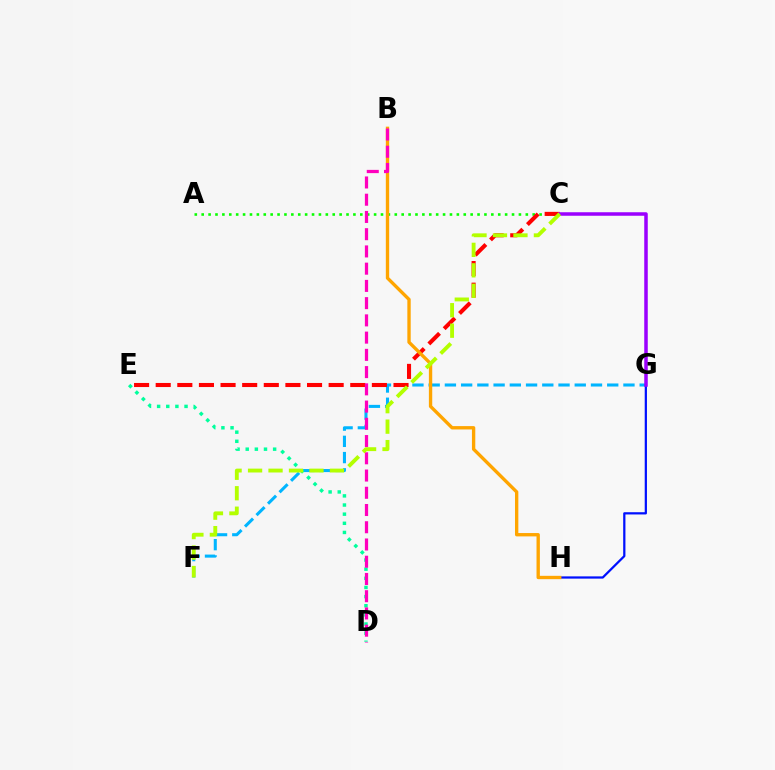{('F', 'G'): [{'color': '#00b5ff', 'line_style': 'dashed', 'thickness': 2.21}], ('A', 'C'): [{'color': '#08ff00', 'line_style': 'dotted', 'thickness': 1.87}], ('D', 'E'): [{'color': '#00ff9d', 'line_style': 'dotted', 'thickness': 2.48}], ('G', 'H'): [{'color': '#0010ff', 'line_style': 'solid', 'thickness': 1.61}], ('C', 'E'): [{'color': '#ff0000', 'line_style': 'dashed', 'thickness': 2.94}], ('B', 'H'): [{'color': '#ffa500', 'line_style': 'solid', 'thickness': 2.41}], ('B', 'D'): [{'color': '#ff00bd', 'line_style': 'dashed', 'thickness': 2.34}], ('C', 'G'): [{'color': '#9b00ff', 'line_style': 'solid', 'thickness': 2.53}], ('C', 'F'): [{'color': '#b3ff00', 'line_style': 'dashed', 'thickness': 2.78}]}